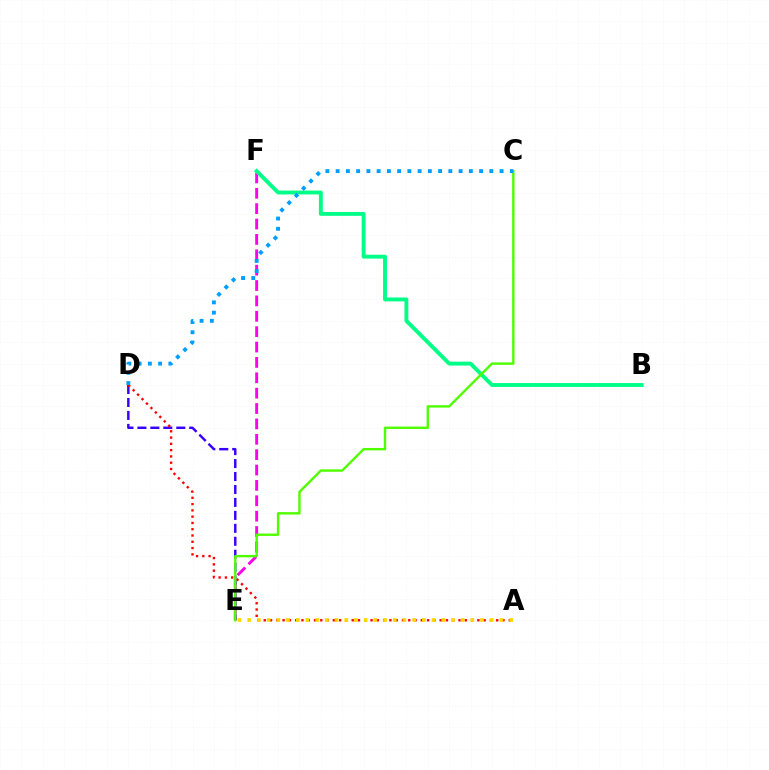{('E', 'F'): [{'color': '#ff00ed', 'line_style': 'dashed', 'thickness': 2.09}], ('B', 'F'): [{'color': '#00ff86', 'line_style': 'solid', 'thickness': 2.8}], ('D', 'E'): [{'color': '#3700ff', 'line_style': 'dashed', 'thickness': 1.76}], ('A', 'D'): [{'color': '#ff0000', 'line_style': 'dotted', 'thickness': 1.71}], ('C', 'E'): [{'color': '#4fff00', 'line_style': 'solid', 'thickness': 1.72}], ('C', 'D'): [{'color': '#009eff', 'line_style': 'dotted', 'thickness': 2.78}], ('A', 'E'): [{'color': '#ffd500', 'line_style': 'dotted', 'thickness': 2.64}]}